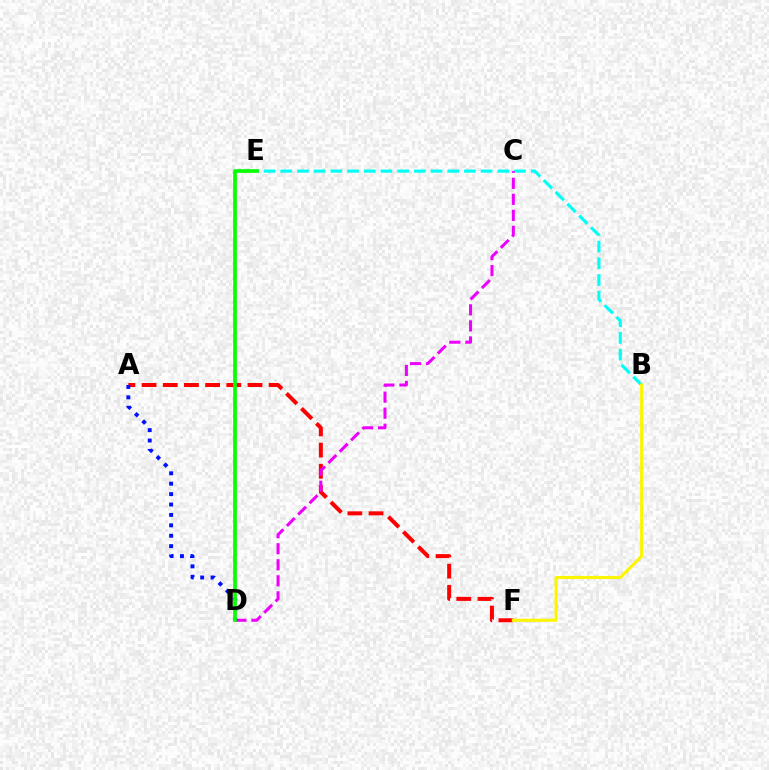{('B', 'E'): [{'color': '#00fff6', 'line_style': 'dashed', 'thickness': 2.27}], ('A', 'F'): [{'color': '#ff0000', 'line_style': 'dashed', 'thickness': 2.88}], ('B', 'F'): [{'color': '#fcf500', 'line_style': 'solid', 'thickness': 2.23}], ('C', 'D'): [{'color': '#ee00ff', 'line_style': 'dashed', 'thickness': 2.18}], ('A', 'D'): [{'color': '#0010ff', 'line_style': 'dotted', 'thickness': 2.83}], ('D', 'E'): [{'color': '#08ff00', 'line_style': 'solid', 'thickness': 2.66}]}